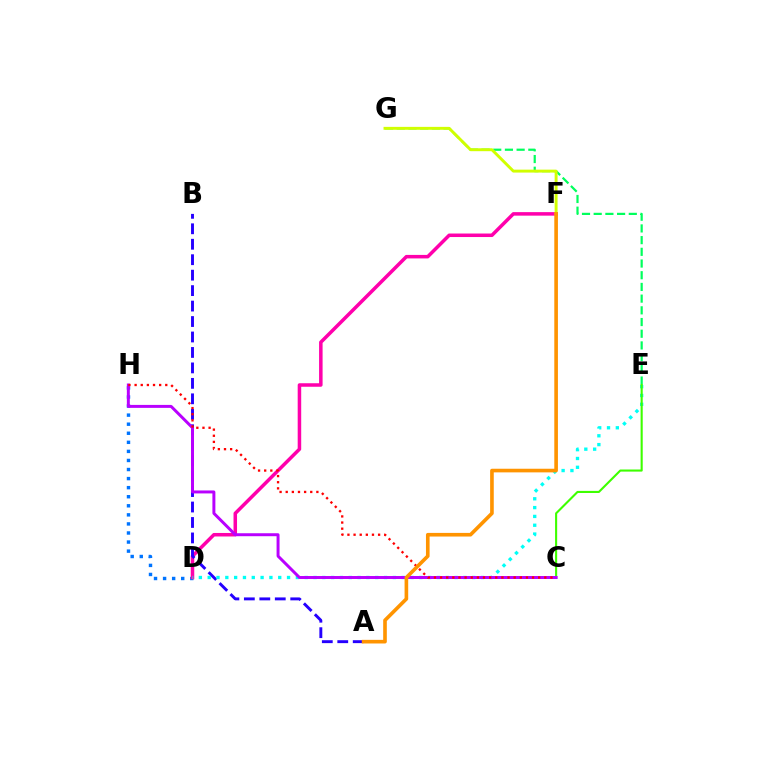{('D', 'H'): [{'color': '#0074ff', 'line_style': 'dotted', 'thickness': 2.46}], ('D', 'F'): [{'color': '#ff00ac', 'line_style': 'solid', 'thickness': 2.53}], ('A', 'B'): [{'color': '#2500ff', 'line_style': 'dashed', 'thickness': 2.1}], ('E', 'G'): [{'color': '#00ff5c', 'line_style': 'dashed', 'thickness': 1.59}], ('D', 'E'): [{'color': '#00fff6', 'line_style': 'dotted', 'thickness': 2.4}], ('C', 'E'): [{'color': '#3dff00', 'line_style': 'solid', 'thickness': 1.51}], ('C', 'H'): [{'color': '#b900ff', 'line_style': 'solid', 'thickness': 2.14}, {'color': '#ff0000', 'line_style': 'dotted', 'thickness': 1.67}], ('F', 'G'): [{'color': '#d1ff00', 'line_style': 'solid', 'thickness': 2.11}], ('A', 'F'): [{'color': '#ff9400', 'line_style': 'solid', 'thickness': 2.61}]}